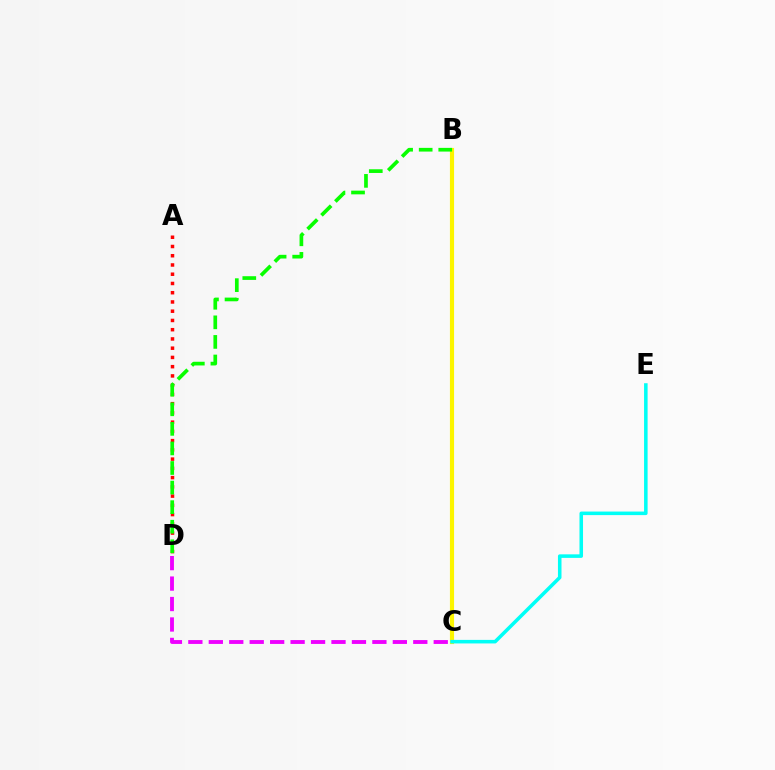{('B', 'C'): [{'color': '#0010ff', 'line_style': 'dotted', 'thickness': 2.53}, {'color': '#fcf500', 'line_style': 'solid', 'thickness': 2.98}], ('C', 'D'): [{'color': '#ee00ff', 'line_style': 'dashed', 'thickness': 2.78}], ('A', 'D'): [{'color': '#ff0000', 'line_style': 'dotted', 'thickness': 2.51}], ('C', 'E'): [{'color': '#00fff6', 'line_style': 'solid', 'thickness': 2.55}], ('B', 'D'): [{'color': '#08ff00', 'line_style': 'dashed', 'thickness': 2.66}]}